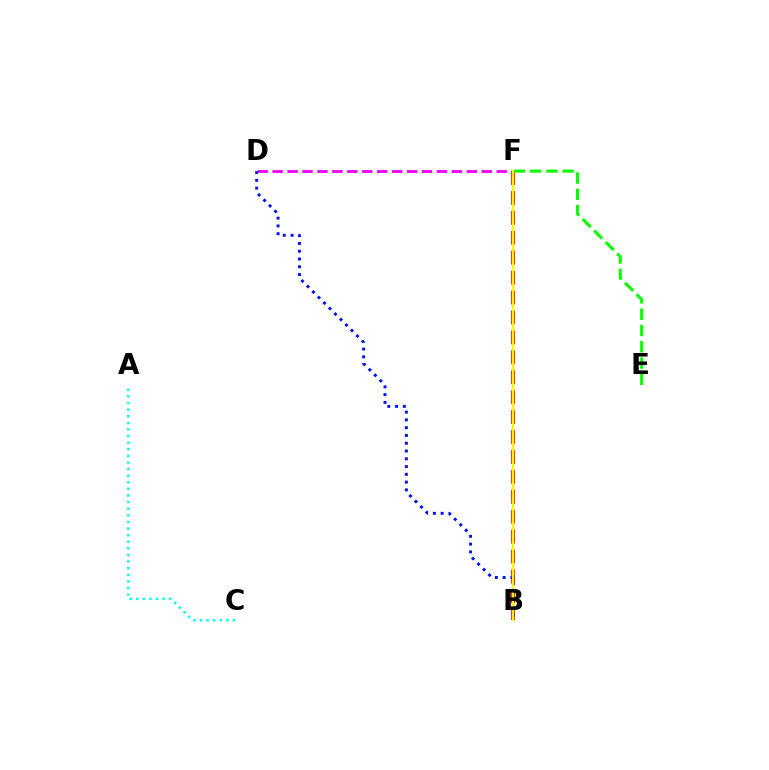{('B', 'F'): [{'color': '#ff0000', 'line_style': 'dashed', 'thickness': 2.71}, {'color': '#fcf500', 'line_style': 'solid', 'thickness': 1.64}], ('D', 'F'): [{'color': '#ee00ff', 'line_style': 'dashed', 'thickness': 2.03}], ('B', 'D'): [{'color': '#0010ff', 'line_style': 'dotted', 'thickness': 2.11}], ('E', 'F'): [{'color': '#08ff00', 'line_style': 'dashed', 'thickness': 2.21}], ('A', 'C'): [{'color': '#00fff6', 'line_style': 'dotted', 'thickness': 1.79}]}